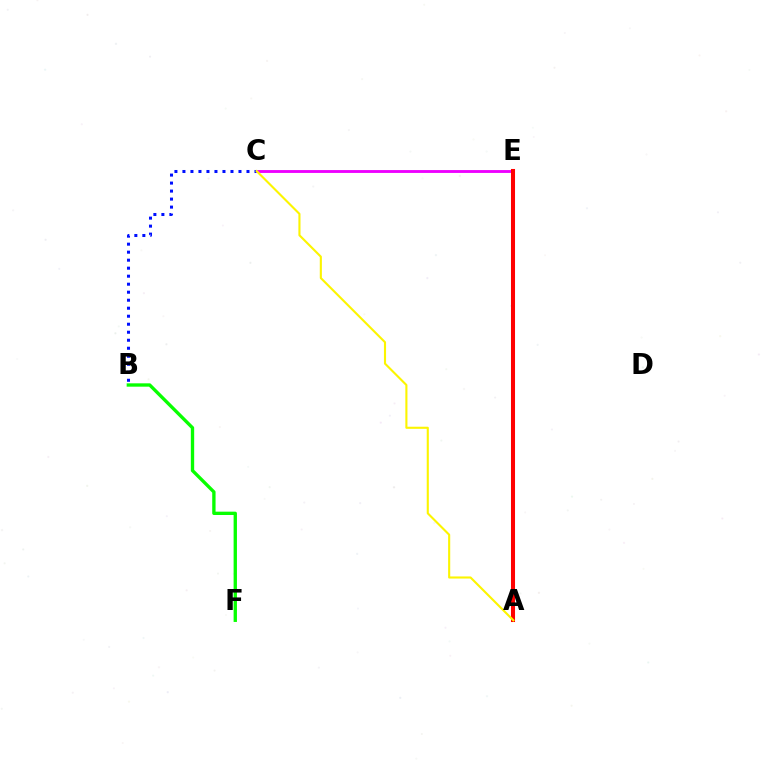{('B', 'C'): [{'color': '#0010ff', 'line_style': 'dotted', 'thickness': 2.18}], ('C', 'E'): [{'color': '#ee00ff', 'line_style': 'solid', 'thickness': 2.07}], ('A', 'E'): [{'color': '#00fff6', 'line_style': 'dotted', 'thickness': 1.62}, {'color': '#ff0000', 'line_style': 'solid', 'thickness': 2.92}], ('B', 'F'): [{'color': '#08ff00', 'line_style': 'solid', 'thickness': 2.41}], ('A', 'C'): [{'color': '#fcf500', 'line_style': 'solid', 'thickness': 1.52}]}